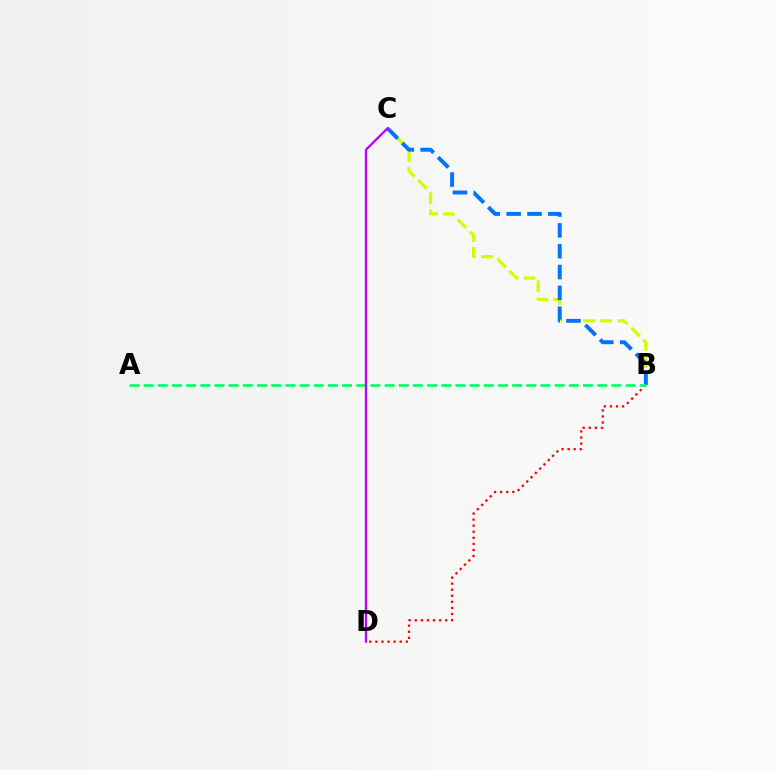{('B', 'C'): [{'color': '#d1ff00', 'line_style': 'dashed', 'thickness': 2.32}, {'color': '#0074ff', 'line_style': 'dashed', 'thickness': 2.83}], ('B', 'D'): [{'color': '#ff0000', 'line_style': 'dotted', 'thickness': 1.65}], ('A', 'B'): [{'color': '#00ff5c', 'line_style': 'dashed', 'thickness': 1.93}], ('C', 'D'): [{'color': '#b900ff', 'line_style': 'solid', 'thickness': 1.62}]}